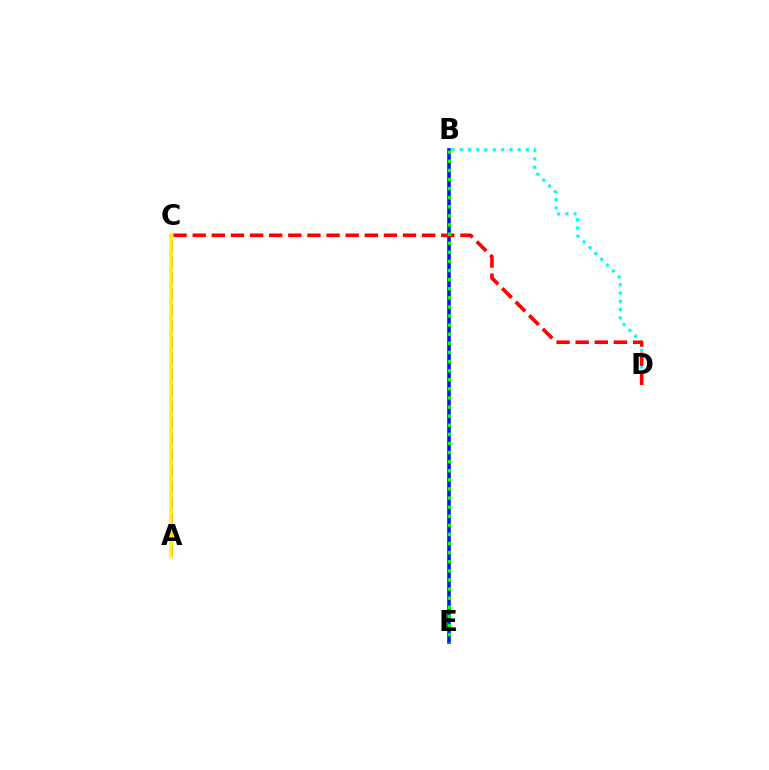{('A', 'C'): [{'color': '#ee00ff', 'line_style': 'dashed', 'thickness': 2.18}, {'color': '#fcf500', 'line_style': 'solid', 'thickness': 2.54}], ('B', 'E'): [{'color': '#0010ff', 'line_style': 'solid', 'thickness': 2.59}, {'color': '#08ff00', 'line_style': 'dotted', 'thickness': 2.47}], ('B', 'D'): [{'color': '#00fff6', 'line_style': 'dotted', 'thickness': 2.25}], ('C', 'D'): [{'color': '#ff0000', 'line_style': 'dashed', 'thickness': 2.6}]}